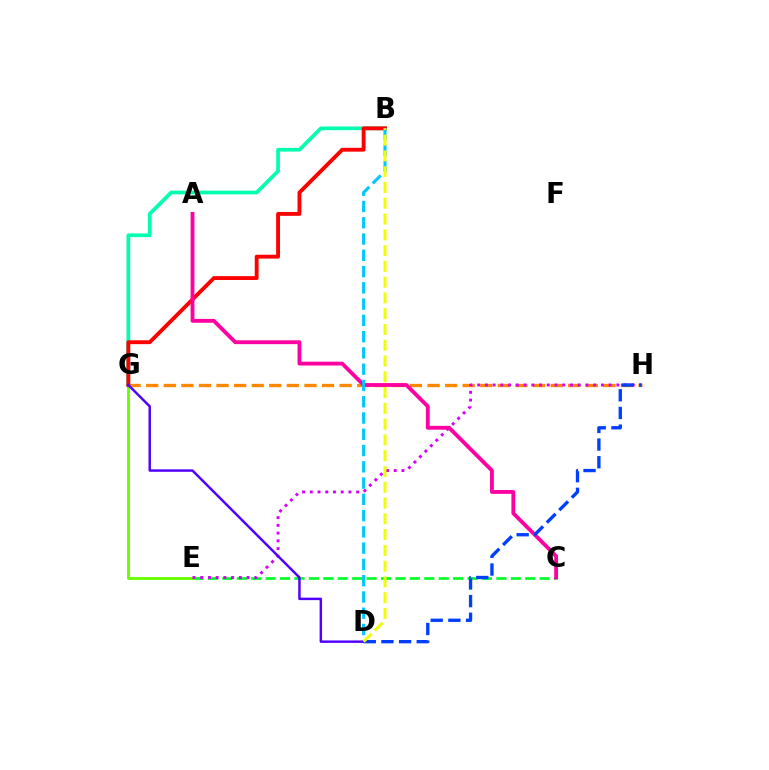{('C', 'E'): [{'color': '#00ff27', 'line_style': 'dashed', 'thickness': 1.96}], ('B', 'G'): [{'color': '#00ffaf', 'line_style': 'solid', 'thickness': 2.67}, {'color': '#ff0000', 'line_style': 'solid', 'thickness': 2.78}], ('G', 'H'): [{'color': '#ff8800', 'line_style': 'dashed', 'thickness': 2.39}], ('E', 'G'): [{'color': '#66ff00', 'line_style': 'solid', 'thickness': 2.07}], ('E', 'H'): [{'color': '#d600ff', 'line_style': 'dotted', 'thickness': 2.1}], ('A', 'C'): [{'color': '#ff00a0', 'line_style': 'solid', 'thickness': 2.76}], ('D', 'H'): [{'color': '#003fff', 'line_style': 'dashed', 'thickness': 2.4}], ('B', 'D'): [{'color': '#00c7ff', 'line_style': 'dashed', 'thickness': 2.21}, {'color': '#eeff00', 'line_style': 'dashed', 'thickness': 2.14}], ('D', 'G'): [{'color': '#4f00ff', 'line_style': 'solid', 'thickness': 1.77}]}